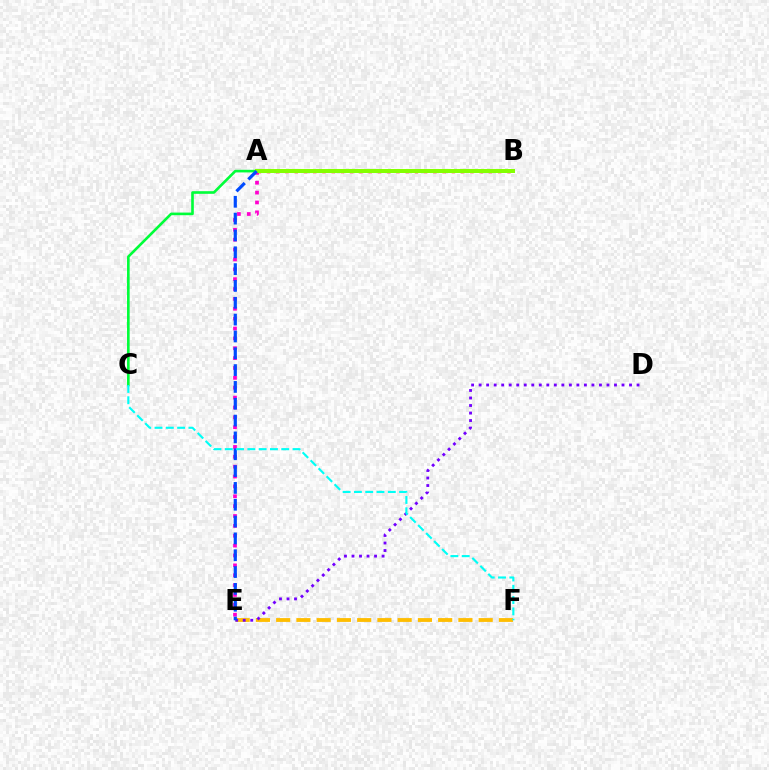{('A', 'E'): [{'color': '#ff00cf', 'line_style': 'dotted', 'thickness': 2.68}, {'color': '#004bff', 'line_style': 'dashed', 'thickness': 2.29}], ('A', 'B'): [{'color': '#ff0000', 'line_style': 'dotted', 'thickness': 2.51}, {'color': '#84ff00', 'line_style': 'solid', 'thickness': 2.88}], ('E', 'F'): [{'color': '#ffbd00', 'line_style': 'dashed', 'thickness': 2.75}], ('A', 'C'): [{'color': '#00ff39', 'line_style': 'solid', 'thickness': 1.89}], ('D', 'E'): [{'color': '#7200ff', 'line_style': 'dotted', 'thickness': 2.04}], ('C', 'F'): [{'color': '#00fff6', 'line_style': 'dashed', 'thickness': 1.53}]}